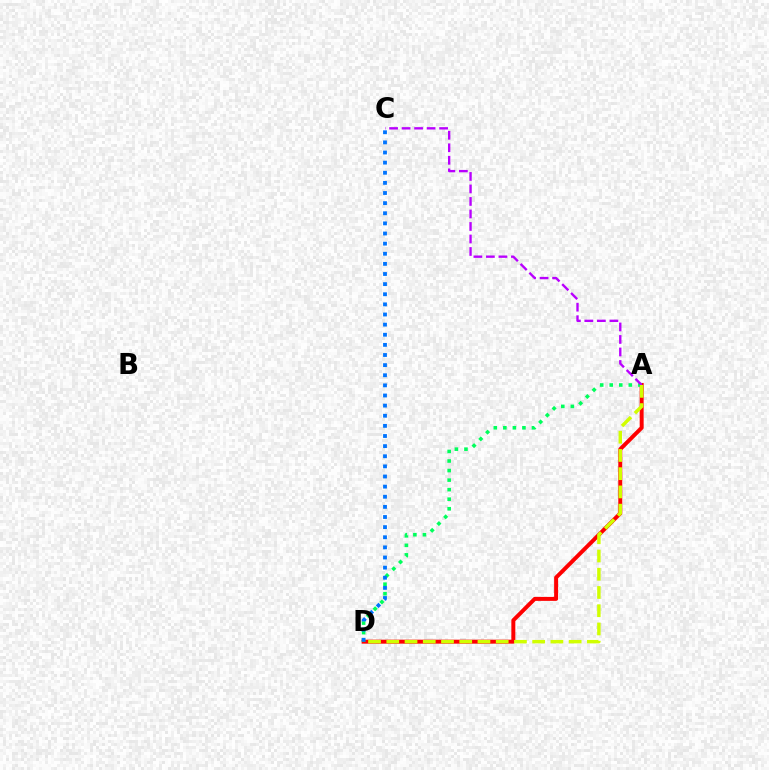{('A', 'D'): [{'color': '#ff0000', 'line_style': 'solid', 'thickness': 2.86}, {'color': '#00ff5c', 'line_style': 'dotted', 'thickness': 2.59}, {'color': '#d1ff00', 'line_style': 'dashed', 'thickness': 2.48}], ('C', 'D'): [{'color': '#0074ff', 'line_style': 'dotted', 'thickness': 2.75}], ('A', 'C'): [{'color': '#b900ff', 'line_style': 'dashed', 'thickness': 1.7}]}